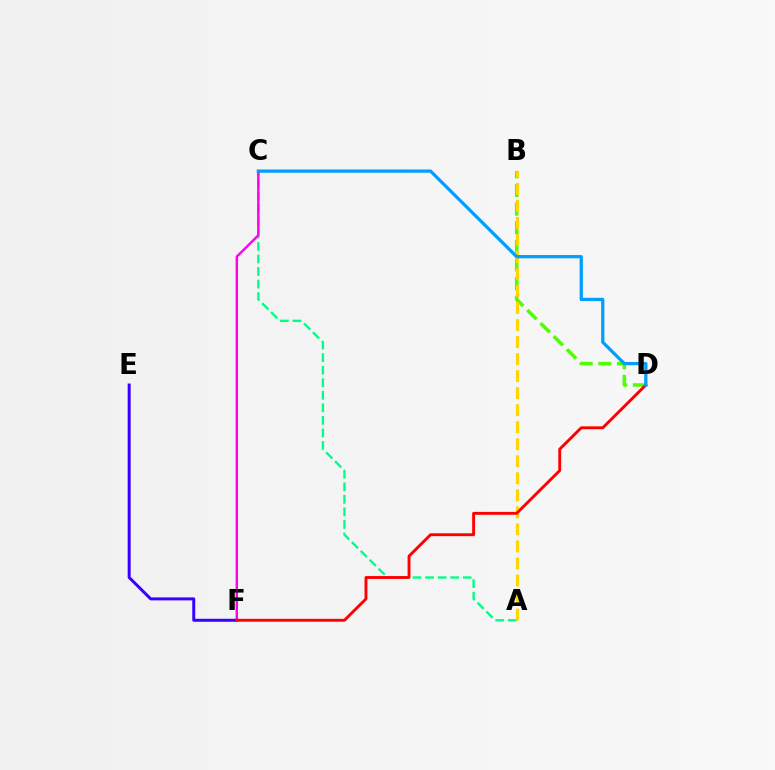{('B', 'D'): [{'color': '#4fff00', 'line_style': 'dashed', 'thickness': 2.53}], ('A', 'C'): [{'color': '#00ff86', 'line_style': 'dashed', 'thickness': 1.71}], ('A', 'B'): [{'color': '#ffd500', 'line_style': 'dashed', 'thickness': 2.31}], ('E', 'F'): [{'color': '#3700ff', 'line_style': 'solid', 'thickness': 2.14}], ('C', 'F'): [{'color': '#ff00ed', 'line_style': 'solid', 'thickness': 1.73}], ('D', 'F'): [{'color': '#ff0000', 'line_style': 'solid', 'thickness': 2.08}], ('C', 'D'): [{'color': '#009eff', 'line_style': 'solid', 'thickness': 2.34}]}